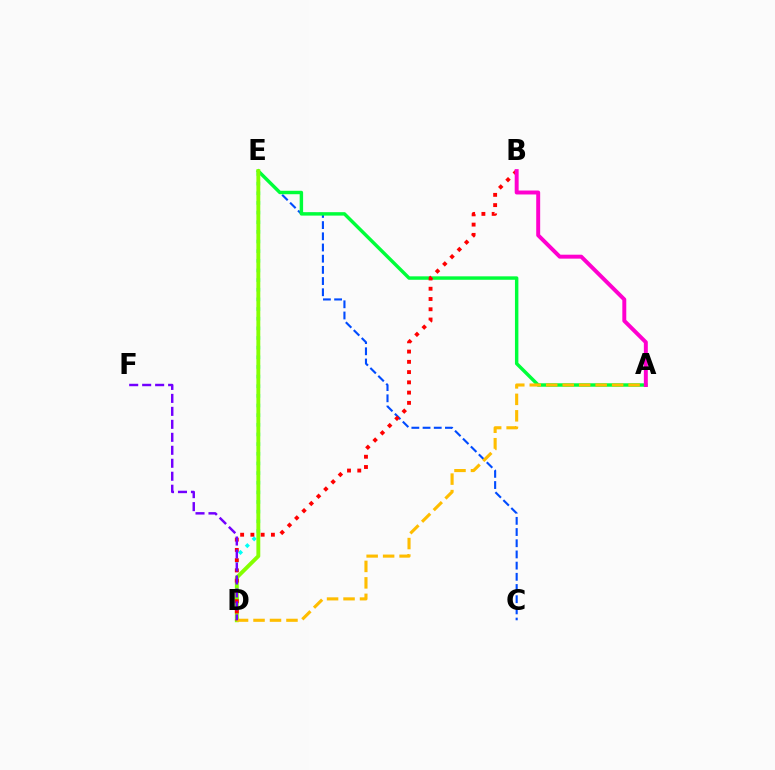{('D', 'E'): [{'color': '#00fff6', 'line_style': 'dotted', 'thickness': 2.62}, {'color': '#84ff00', 'line_style': 'solid', 'thickness': 2.79}], ('C', 'E'): [{'color': '#004bff', 'line_style': 'dashed', 'thickness': 1.52}], ('A', 'E'): [{'color': '#00ff39', 'line_style': 'solid', 'thickness': 2.47}], ('B', 'D'): [{'color': '#ff0000', 'line_style': 'dotted', 'thickness': 2.79}], ('A', 'D'): [{'color': '#ffbd00', 'line_style': 'dashed', 'thickness': 2.24}], ('A', 'B'): [{'color': '#ff00cf', 'line_style': 'solid', 'thickness': 2.84}], ('D', 'F'): [{'color': '#7200ff', 'line_style': 'dashed', 'thickness': 1.76}]}